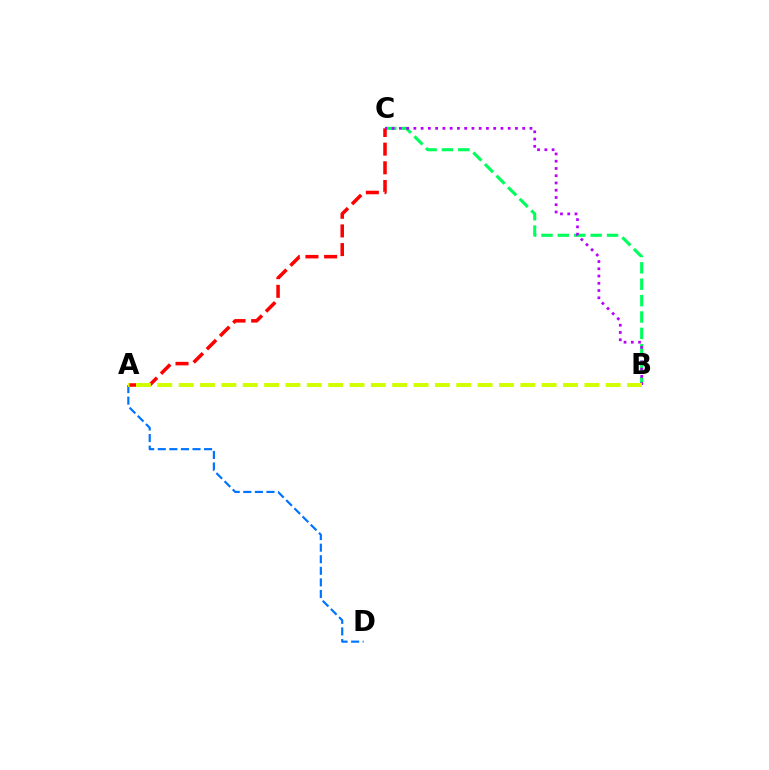{('B', 'C'): [{'color': '#00ff5c', 'line_style': 'dashed', 'thickness': 2.23}, {'color': '#b900ff', 'line_style': 'dotted', 'thickness': 1.97}], ('A', 'D'): [{'color': '#0074ff', 'line_style': 'dashed', 'thickness': 1.57}], ('A', 'C'): [{'color': '#ff0000', 'line_style': 'dashed', 'thickness': 2.54}], ('A', 'B'): [{'color': '#d1ff00', 'line_style': 'dashed', 'thickness': 2.9}]}